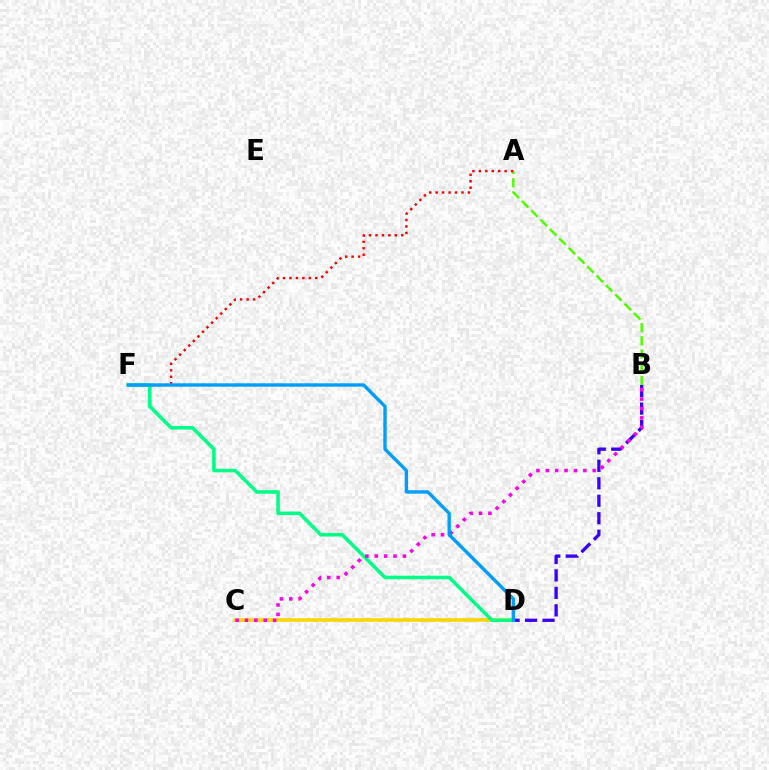{('C', 'D'): [{'color': '#ffd500', 'line_style': 'solid', 'thickness': 2.57}], ('A', 'B'): [{'color': '#4fff00', 'line_style': 'dashed', 'thickness': 1.79}], ('B', 'D'): [{'color': '#3700ff', 'line_style': 'dashed', 'thickness': 2.38}], ('A', 'F'): [{'color': '#ff0000', 'line_style': 'dotted', 'thickness': 1.75}], ('D', 'F'): [{'color': '#00ff86', 'line_style': 'solid', 'thickness': 2.55}, {'color': '#009eff', 'line_style': 'solid', 'thickness': 2.43}], ('B', 'C'): [{'color': '#ff00ed', 'line_style': 'dotted', 'thickness': 2.55}]}